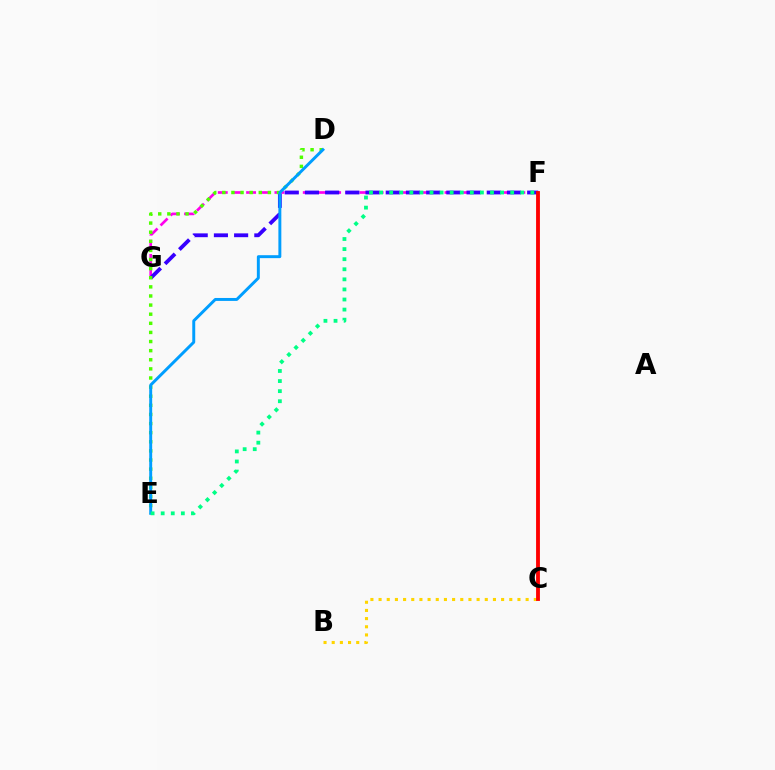{('F', 'G'): [{'color': '#ff00ed', 'line_style': 'dashed', 'thickness': 1.92}, {'color': '#3700ff', 'line_style': 'dashed', 'thickness': 2.74}], ('D', 'E'): [{'color': '#4fff00', 'line_style': 'dotted', 'thickness': 2.48}, {'color': '#009eff', 'line_style': 'solid', 'thickness': 2.12}], ('E', 'F'): [{'color': '#00ff86', 'line_style': 'dotted', 'thickness': 2.74}], ('B', 'C'): [{'color': '#ffd500', 'line_style': 'dotted', 'thickness': 2.22}], ('C', 'F'): [{'color': '#ff0000', 'line_style': 'solid', 'thickness': 2.77}]}